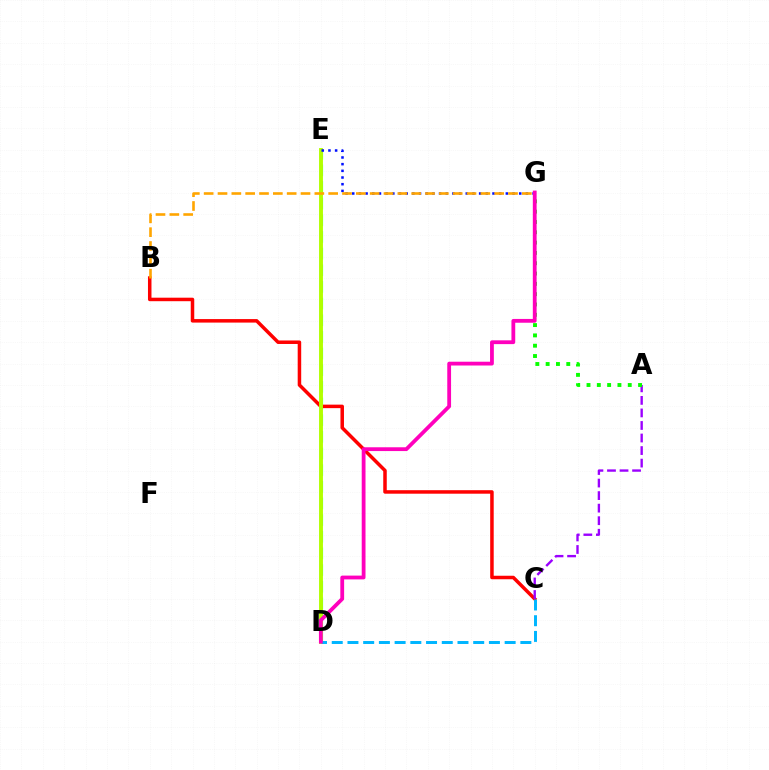{('D', 'E'): [{'color': '#00ff9d', 'line_style': 'dashed', 'thickness': 2.26}, {'color': '#b3ff00', 'line_style': 'solid', 'thickness': 2.81}], ('B', 'C'): [{'color': '#ff0000', 'line_style': 'solid', 'thickness': 2.53}], ('E', 'G'): [{'color': '#0010ff', 'line_style': 'dotted', 'thickness': 1.81}], ('C', 'D'): [{'color': '#00b5ff', 'line_style': 'dashed', 'thickness': 2.14}], ('B', 'G'): [{'color': '#ffa500', 'line_style': 'dashed', 'thickness': 1.88}], ('A', 'C'): [{'color': '#9b00ff', 'line_style': 'dashed', 'thickness': 1.7}], ('A', 'G'): [{'color': '#08ff00', 'line_style': 'dotted', 'thickness': 2.8}], ('D', 'G'): [{'color': '#ff00bd', 'line_style': 'solid', 'thickness': 2.73}]}